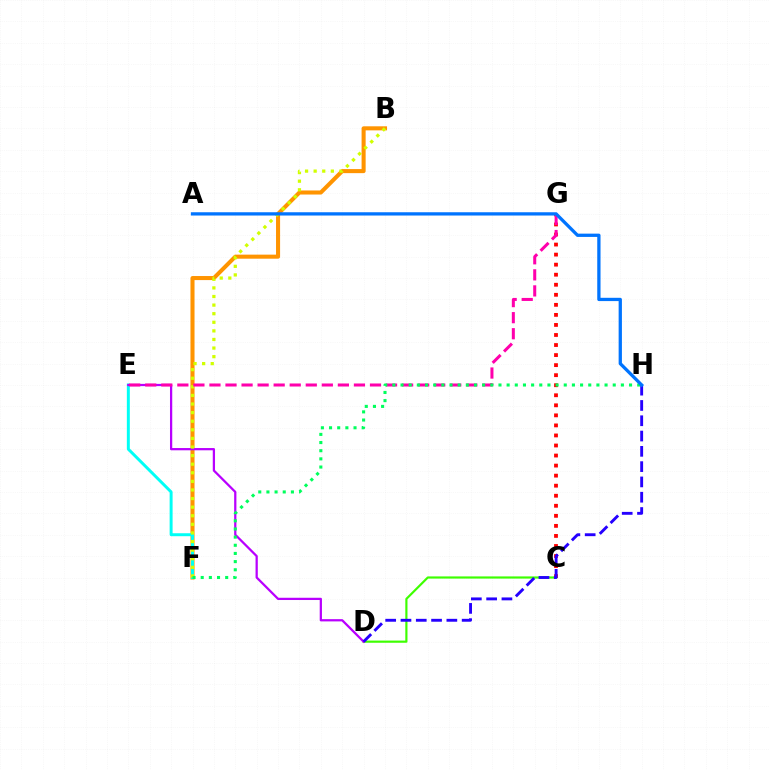{('C', 'G'): [{'color': '#ff0000', 'line_style': 'dotted', 'thickness': 2.73}], ('B', 'F'): [{'color': '#ff9400', 'line_style': 'solid', 'thickness': 2.92}, {'color': '#d1ff00', 'line_style': 'dotted', 'thickness': 2.34}], ('E', 'F'): [{'color': '#00fff6', 'line_style': 'solid', 'thickness': 2.14}], ('C', 'D'): [{'color': '#3dff00', 'line_style': 'solid', 'thickness': 1.57}], ('D', 'E'): [{'color': '#b900ff', 'line_style': 'solid', 'thickness': 1.62}], ('D', 'H'): [{'color': '#2500ff', 'line_style': 'dashed', 'thickness': 2.08}], ('E', 'G'): [{'color': '#ff00ac', 'line_style': 'dashed', 'thickness': 2.18}], ('F', 'H'): [{'color': '#00ff5c', 'line_style': 'dotted', 'thickness': 2.22}], ('A', 'H'): [{'color': '#0074ff', 'line_style': 'solid', 'thickness': 2.36}]}